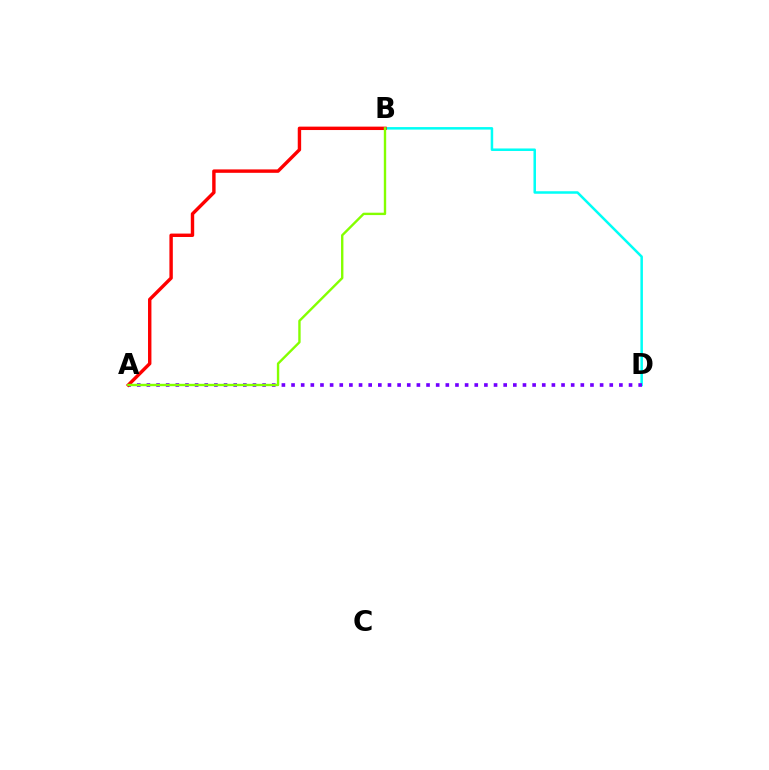{('B', 'D'): [{'color': '#00fff6', 'line_style': 'solid', 'thickness': 1.81}], ('A', 'D'): [{'color': '#7200ff', 'line_style': 'dotted', 'thickness': 2.62}], ('A', 'B'): [{'color': '#ff0000', 'line_style': 'solid', 'thickness': 2.45}, {'color': '#84ff00', 'line_style': 'solid', 'thickness': 1.72}]}